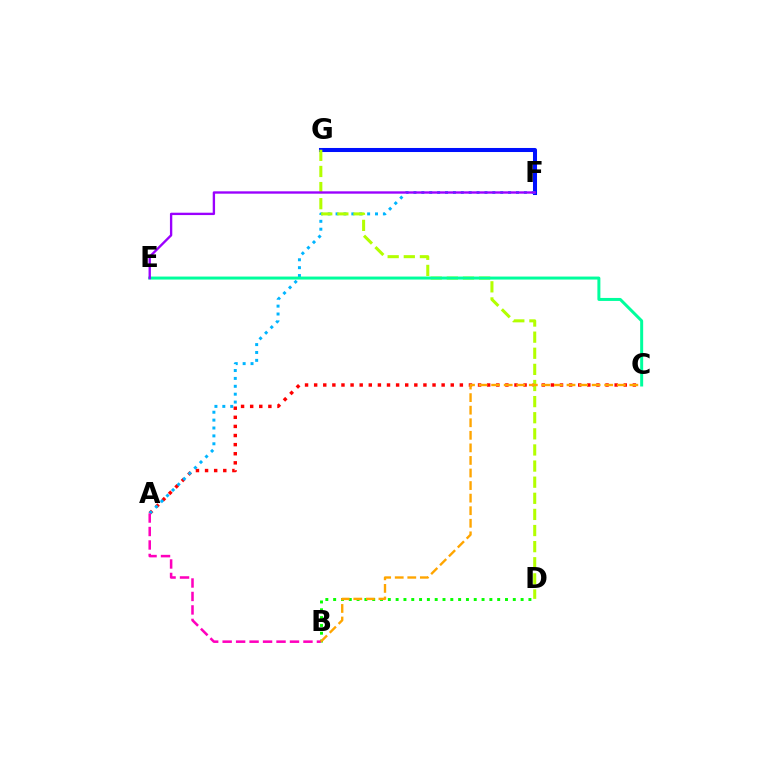{('F', 'G'): [{'color': '#0010ff', 'line_style': 'solid', 'thickness': 2.91}], ('B', 'D'): [{'color': '#08ff00', 'line_style': 'dotted', 'thickness': 2.12}], ('A', 'C'): [{'color': '#ff0000', 'line_style': 'dotted', 'thickness': 2.47}], ('A', 'F'): [{'color': '#00b5ff', 'line_style': 'dotted', 'thickness': 2.14}], ('D', 'G'): [{'color': '#b3ff00', 'line_style': 'dashed', 'thickness': 2.19}], ('A', 'B'): [{'color': '#ff00bd', 'line_style': 'dashed', 'thickness': 1.83}], ('B', 'C'): [{'color': '#ffa500', 'line_style': 'dashed', 'thickness': 1.71}], ('C', 'E'): [{'color': '#00ff9d', 'line_style': 'solid', 'thickness': 2.15}], ('E', 'F'): [{'color': '#9b00ff', 'line_style': 'solid', 'thickness': 1.7}]}